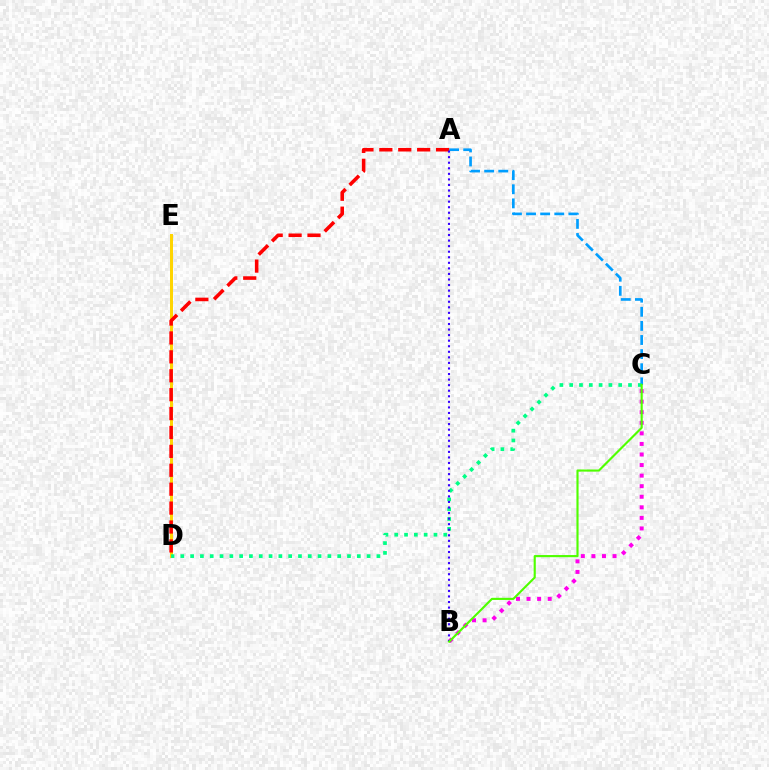{('D', 'E'): [{'color': '#ffd500', 'line_style': 'solid', 'thickness': 2.15}], ('A', 'C'): [{'color': '#009eff', 'line_style': 'dashed', 'thickness': 1.92}], ('B', 'C'): [{'color': '#ff00ed', 'line_style': 'dotted', 'thickness': 2.87}, {'color': '#4fff00', 'line_style': 'solid', 'thickness': 1.54}], ('C', 'D'): [{'color': '#00ff86', 'line_style': 'dotted', 'thickness': 2.66}], ('A', 'D'): [{'color': '#ff0000', 'line_style': 'dashed', 'thickness': 2.57}], ('A', 'B'): [{'color': '#3700ff', 'line_style': 'dotted', 'thickness': 1.51}]}